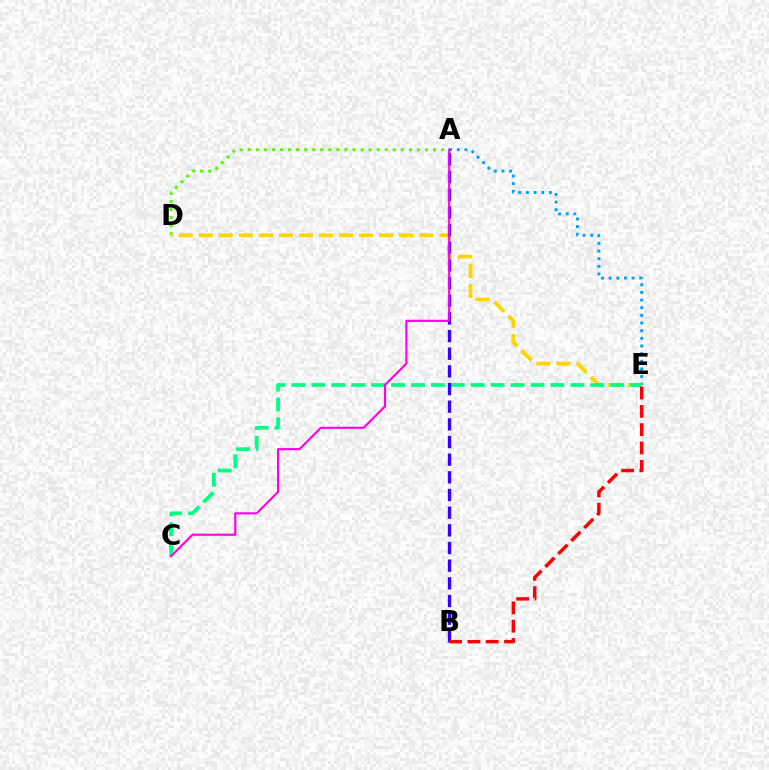{('A', 'D'): [{'color': '#4fff00', 'line_style': 'dotted', 'thickness': 2.19}], ('A', 'E'): [{'color': '#009eff', 'line_style': 'dotted', 'thickness': 2.08}], ('D', 'E'): [{'color': '#ffd500', 'line_style': 'dashed', 'thickness': 2.72}], ('C', 'E'): [{'color': '#00ff86', 'line_style': 'dashed', 'thickness': 2.71}], ('A', 'B'): [{'color': '#3700ff', 'line_style': 'dashed', 'thickness': 2.4}], ('B', 'E'): [{'color': '#ff0000', 'line_style': 'dashed', 'thickness': 2.49}], ('A', 'C'): [{'color': '#ff00ed', 'line_style': 'solid', 'thickness': 1.53}]}